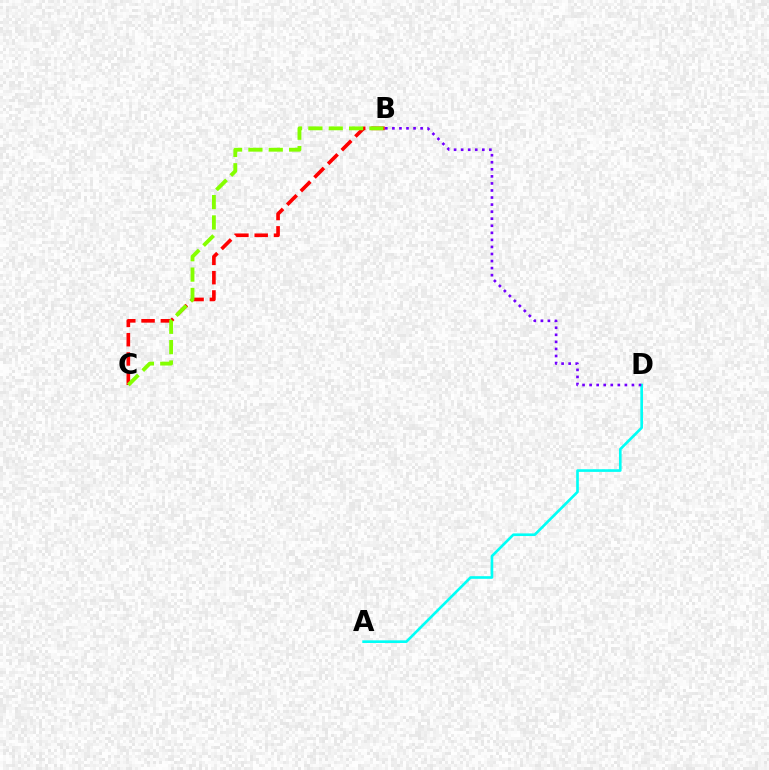{('A', 'D'): [{'color': '#00fff6', 'line_style': 'solid', 'thickness': 1.9}], ('B', 'C'): [{'color': '#ff0000', 'line_style': 'dashed', 'thickness': 2.62}, {'color': '#84ff00', 'line_style': 'dashed', 'thickness': 2.76}], ('B', 'D'): [{'color': '#7200ff', 'line_style': 'dotted', 'thickness': 1.92}]}